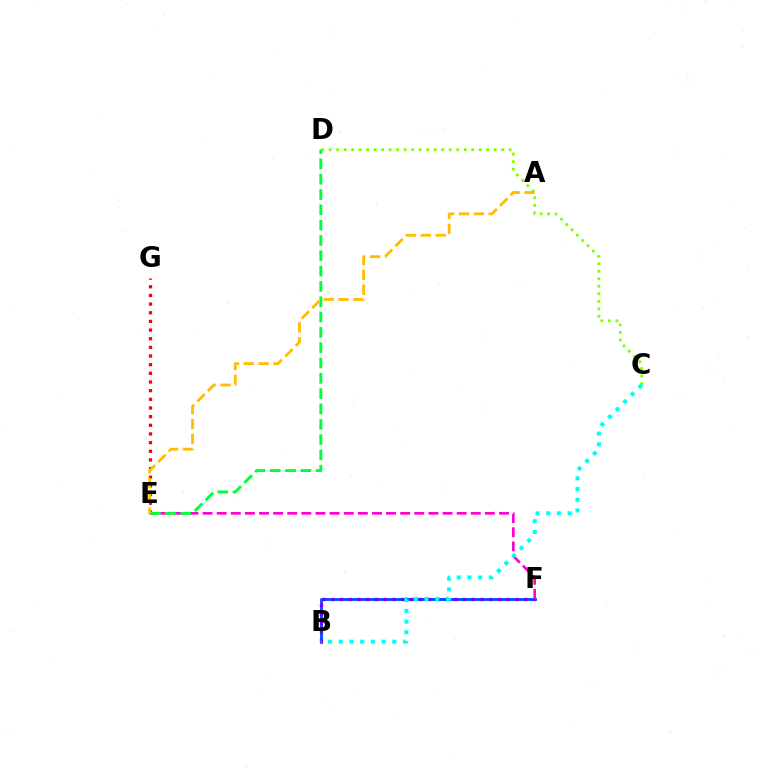{('B', 'F'): [{'color': '#004bff', 'line_style': 'solid', 'thickness': 2.04}, {'color': '#7200ff', 'line_style': 'dotted', 'thickness': 2.38}], ('E', 'G'): [{'color': '#ff0000', 'line_style': 'dotted', 'thickness': 2.35}], ('C', 'D'): [{'color': '#84ff00', 'line_style': 'dotted', 'thickness': 2.04}], ('E', 'F'): [{'color': '#ff00cf', 'line_style': 'dashed', 'thickness': 1.92}], ('B', 'C'): [{'color': '#00fff6', 'line_style': 'dotted', 'thickness': 2.91}], ('D', 'E'): [{'color': '#00ff39', 'line_style': 'dashed', 'thickness': 2.08}], ('A', 'E'): [{'color': '#ffbd00', 'line_style': 'dashed', 'thickness': 2.02}]}